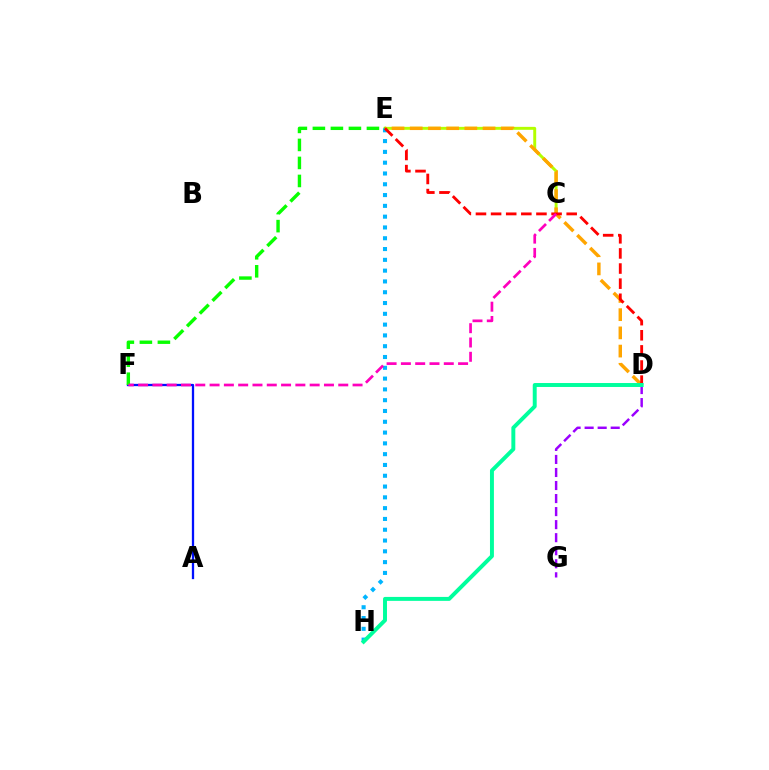{('C', 'E'): [{'color': '#b3ff00', 'line_style': 'solid', 'thickness': 2.12}], ('E', 'H'): [{'color': '#00b5ff', 'line_style': 'dotted', 'thickness': 2.93}], ('A', 'F'): [{'color': '#0010ff', 'line_style': 'solid', 'thickness': 1.65}], ('D', 'E'): [{'color': '#ffa500', 'line_style': 'dashed', 'thickness': 2.47}, {'color': '#ff0000', 'line_style': 'dashed', 'thickness': 2.05}], ('E', 'F'): [{'color': '#08ff00', 'line_style': 'dashed', 'thickness': 2.45}], ('C', 'F'): [{'color': '#ff00bd', 'line_style': 'dashed', 'thickness': 1.94}], ('D', 'G'): [{'color': '#9b00ff', 'line_style': 'dashed', 'thickness': 1.77}], ('D', 'H'): [{'color': '#00ff9d', 'line_style': 'solid', 'thickness': 2.84}]}